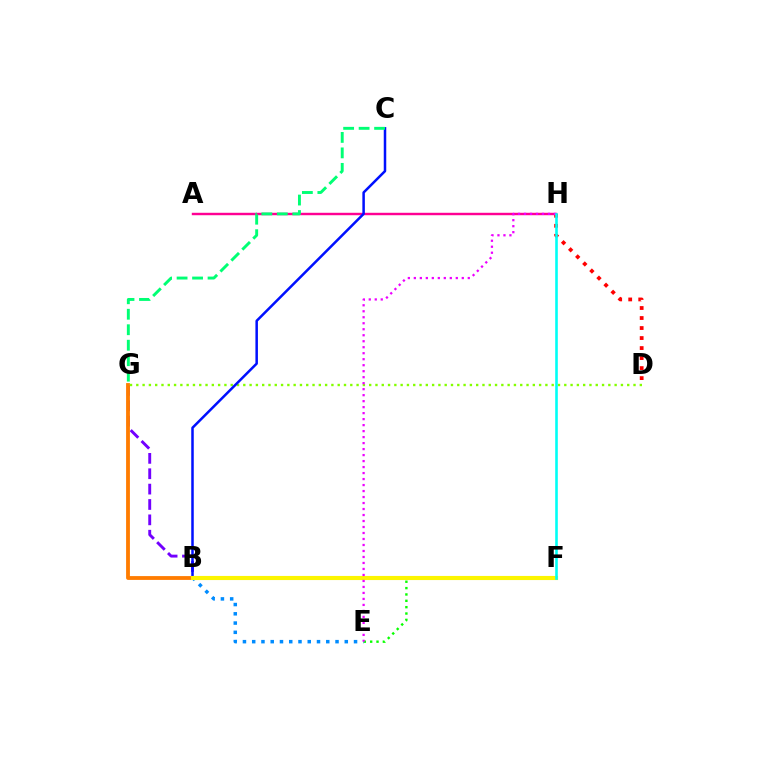{('B', 'G'): [{'color': '#7200ff', 'line_style': 'dashed', 'thickness': 2.09}, {'color': '#ff7c00', 'line_style': 'solid', 'thickness': 2.75}], ('D', 'G'): [{'color': '#84ff00', 'line_style': 'dotted', 'thickness': 1.71}], ('A', 'H'): [{'color': '#ff0094', 'line_style': 'solid', 'thickness': 1.75}], ('B', 'E'): [{'color': '#008cff', 'line_style': 'dotted', 'thickness': 2.52}], ('E', 'F'): [{'color': '#08ff00', 'line_style': 'dotted', 'thickness': 1.73}], ('B', 'C'): [{'color': '#0010ff', 'line_style': 'solid', 'thickness': 1.81}], ('D', 'H'): [{'color': '#ff0000', 'line_style': 'dotted', 'thickness': 2.72}], ('B', 'F'): [{'color': '#fcf500', 'line_style': 'solid', 'thickness': 2.96}], ('E', 'H'): [{'color': '#ee00ff', 'line_style': 'dotted', 'thickness': 1.63}], ('C', 'G'): [{'color': '#00ff74', 'line_style': 'dashed', 'thickness': 2.1}], ('F', 'H'): [{'color': '#00fff6', 'line_style': 'solid', 'thickness': 1.87}]}